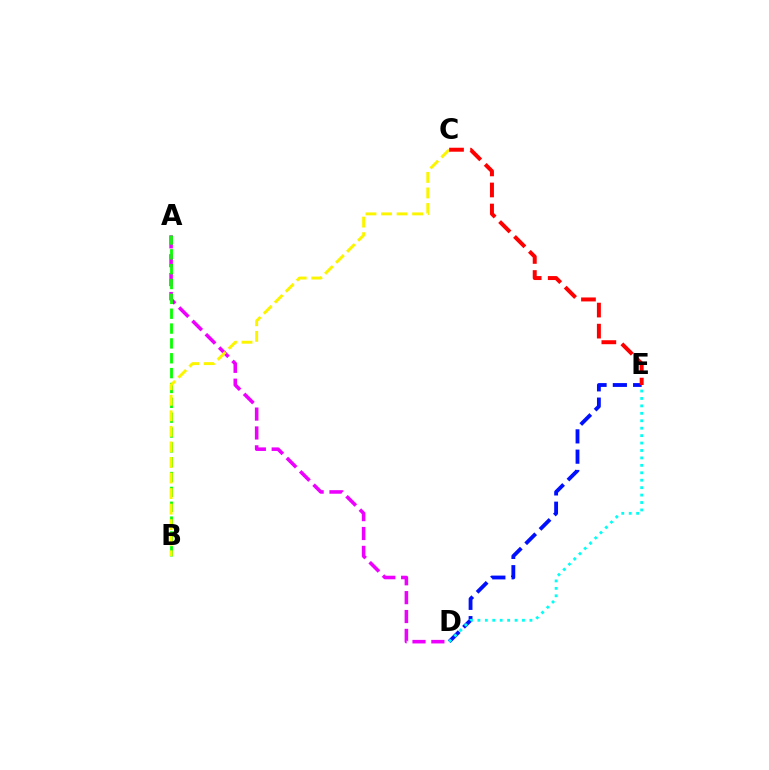{('A', 'D'): [{'color': '#ee00ff', 'line_style': 'dashed', 'thickness': 2.56}], ('A', 'B'): [{'color': '#08ff00', 'line_style': 'dashed', 'thickness': 2.02}], ('B', 'C'): [{'color': '#fcf500', 'line_style': 'dashed', 'thickness': 2.11}], ('D', 'E'): [{'color': '#0010ff', 'line_style': 'dashed', 'thickness': 2.76}, {'color': '#00fff6', 'line_style': 'dotted', 'thickness': 2.02}], ('C', 'E'): [{'color': '#ff0000', 'line_style': 'dashed', 'thickness': 2.86}]}